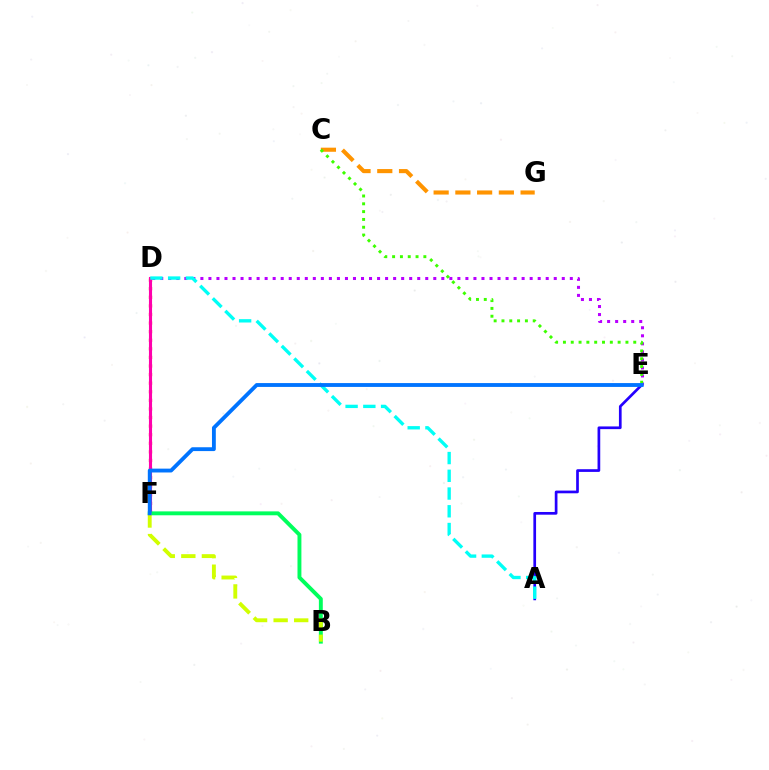{('C', 'G'): [{'color': '#ff9400', 'line_style': 'dashed', 'thickness': 2.95}], ('D', 'F'): [{'color': '#ff0000', 'line_style': 'dotted', 'thickness': 2.33}, {'color': '#ff00ac', 'line_style': 'solid', 'thickness': 2.23}], ('A', 'E'): [{'color': '#2500ff', 'line_style': 'solid', 'thickness': 1.94}], ('D', 'E'): [{'color': '#b900ff', 'line_style': 'dotted', 'thickness': 2.18}], ('A', 'D'): [{'color': '#00fff6', 'line_style': 'dashed', 'thickness': 2.41}], ('B', 'F'): [{'color': '#00ff5c', 'line_style': 'solid', 'thickness': 2.81}, {'color': '#d1ff00', 'line_style': 'dashed', 'thickness': 2.79}], ('C', 'E'): [{'color': '#3dff00', 'line_style': 'dotted', 'thickness': 2.12}], ('E', 'F'): [{'color': '#0074ff', 'line_style': 'solid', 'thickness': 2.77}]}